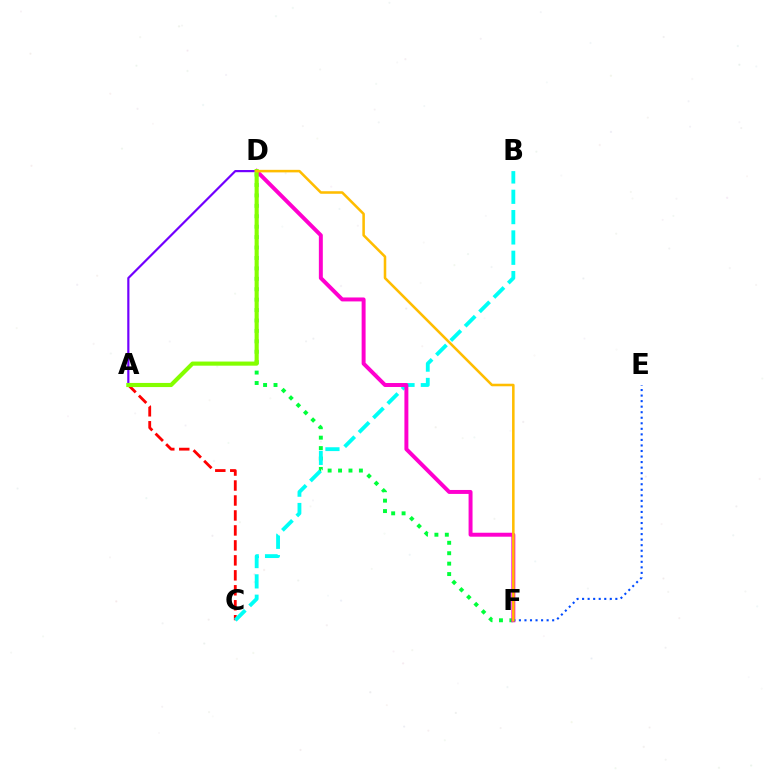{('D', 'F'): [{'color': '#00ff39', 'line_style': 'dotted', 'thickness': 2.83}, {'color': '#ff00cf', 'line_style': 'solid', 'thickness': 2.85}, {'color': '#ffbd00', 'line_style': 'solid', 'thickness': 1.83}], ('A', 'C'): [{'color': '#ff0000', 'line_style': 'dashed', 'thickness': 2.03}], ('A', 'D'): [{'color': '#7200ff', 'line_style': 'solid', 'thickness': 1.57}, {'color': '#84ff00', 'line_style': 'solid', 'thickness': 2.97}], ('B', 'C'): [{'color': '#00fff6', 'line_style': 'dashed', 'thickness': 2.76}], ('E', 'F'): [{'color': '#004bff', 'line_style': 'dotted', 'thickness': 1.51}]}